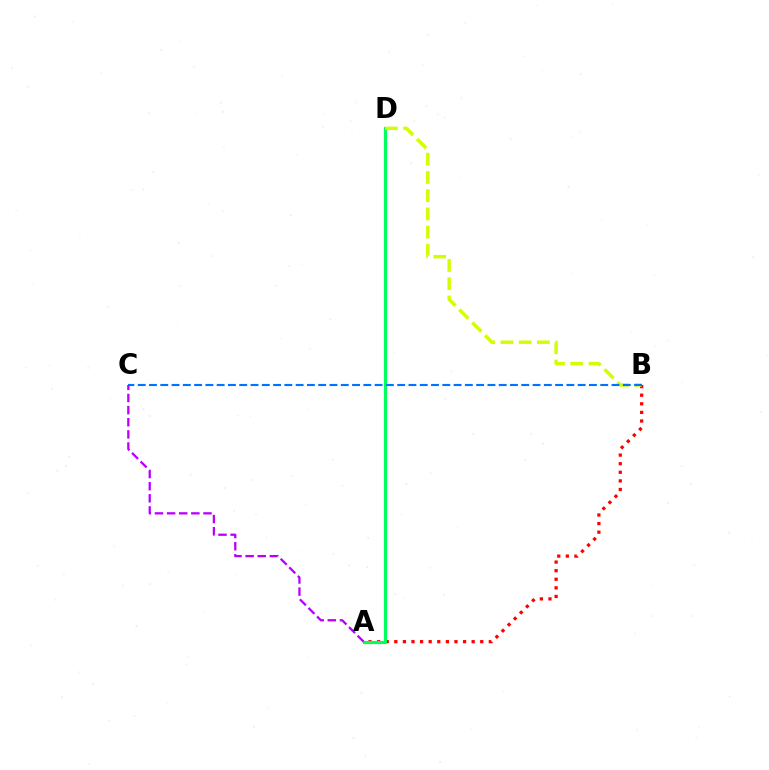{('A', 'B'): [{'color': '#ff0000', 'line_style': 'dotted', 'thickness': 2.33}], ('A', 'D'): [{'color': '#00ff5c', 'line_style': 'solid', 'thickness': 2.28}], ('B', 'D'): [{'color': '#d1ff00', 'line_style': 'dashed', 'thickness': 2.48}], ('B', 'C'): [{'color': '#0074ff', 'line_style': 'dashed', 'thickness': 1.53}], ('A', 'C'): [{'color': '#b900ff', 'line_style': 'dashed', 'thickness': 1.65}]}